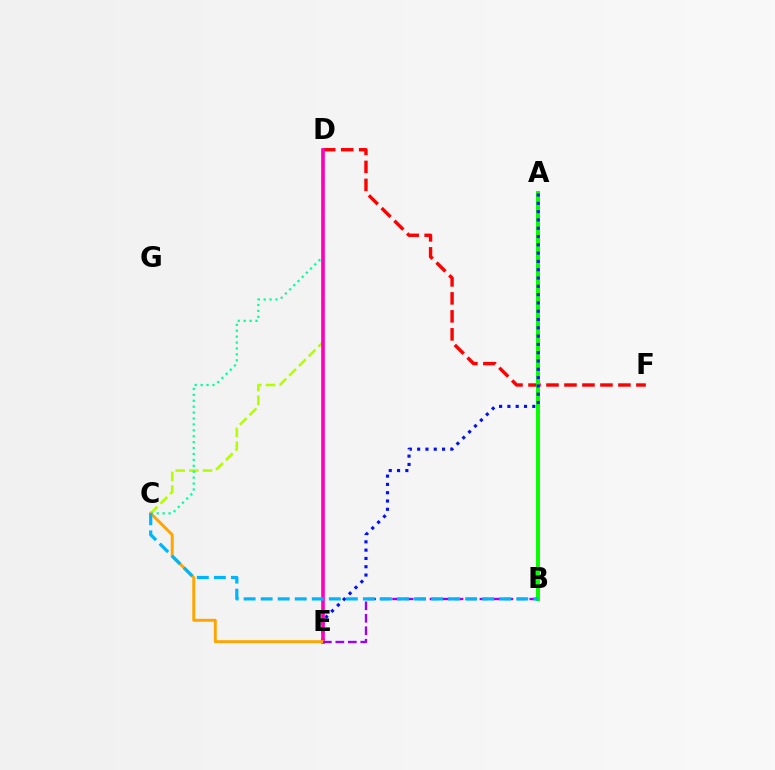{('D', 'F'): [{'color': '#ff0000', 'line_style': 'dashed', 'thickness': 2.44}], ('C', 'D'): [{'color': '#b3ff00', 'line_style': 'dashed', 'thickness': 1.86}, {'color': '#00ff9d', 'line_style': 'dotted', 'thickness': 1.61}], ('A', 'B'): [{'color': '#08ff00', 'line_style': 'solid', 'thickness': 2.86}], ('A', 'E'): [{'color': '#0010ff', 'line_style': 'dotted', 'thickness': 2.25}], ('D', 'E'): [{'color': '#ff00bd', 'line_style': 'solid', 'thickness': 2.62}], ('C', 'E'): [{'color': '#ffa500', 'line_style': 'solid', 'thickness': 2.11}], ('B', 'E'): [{'color': '#9b00ff', 'line_style': 'dashed', 'thickness': 1.69}], ('B', 'C'): [{'color': '#00b5ff', 'line_style': 'dashed', 'thickness': 2.32}]}